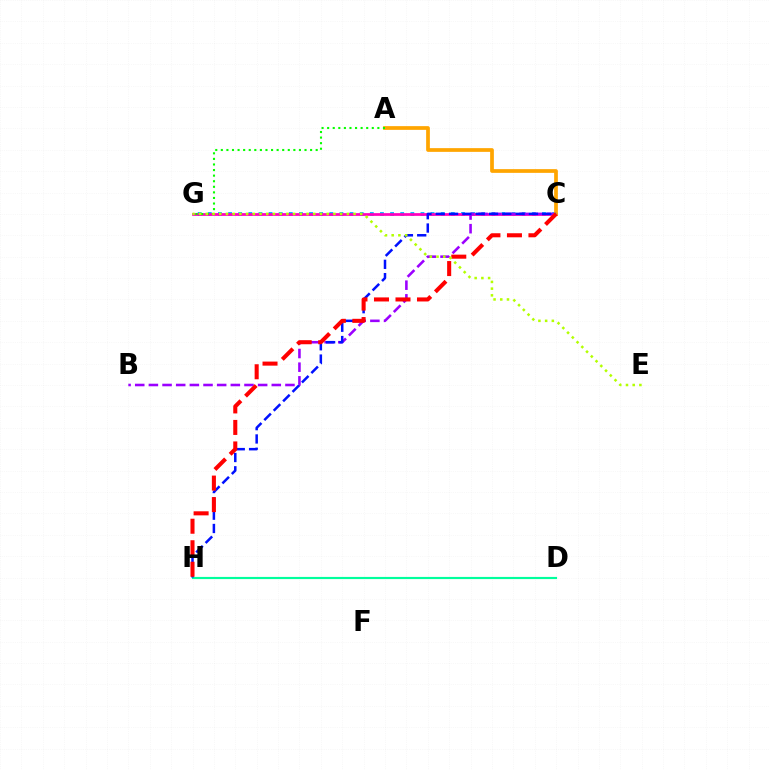{('C', 'G'): [{'color': '#00b5ff', 'line_style': 'dotted', 'thickness': 2.75}, {'color': '#ff00bd', 'line_style': 'solid', 'thickness': 1.96}], ('B', 'C'): [{'color': '#9b00ff', 'line_style': 'dashed', 'thickness': 1.86}], ('A', 'C'): [{'color': '#ffa500', 'line_style': 'solid', 'thickness': 2.68}], ('D', 'H'): [{'color': '#00ff9d', 'line_style': 'solid', 'thickness': 1.56}], ('C', 'H'): [{'color': '#0010ff', 'line_style': 'dashed', 'thickness': 1.81}, {'color': '#ff0000', 'line_style': 'dashed', 'thickness': 2.92}], ('A', 'G'): [{'color': '#08ff00', 'line_style': 'dotted', 'thickness': 1.52}], ('E', 'G'): [{'color': '#b3ff00', 'line_style': 'dotted', 'thickness': 1.82}]}